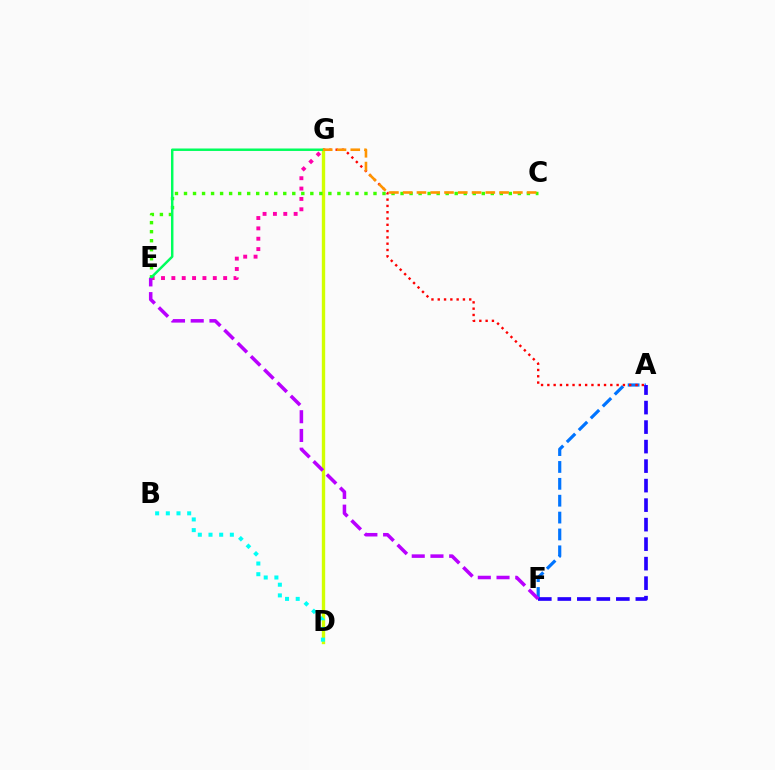{('E', 'G'): [{'color': '#ff00ac', 'line_style': 'dotted', 'thickness': 2.81}, {'color': '#00ff5c', 'line_style': 'solid', 'thickness': 1.77}], ('A', 'F'): [{'color': '#0074ff', 'line_style': 'dashed', 'thickness': 2.29}, {'color': '#2500ff', 'line_style': 'dashed', 'thickness': 2.65}], ('D', 'G'): [{'color': '#d1ff00', 'line_style': 'solid', 'thickness': 2.42}], ('A', 'G'): [{'color': '#ff0000', 'line_style': 'dotted', 'thickness': 1.71}], ('C', 'E'): [{'color': '#3dff00', 'line_style': 'dotted', 'thickness': 2.45}], ('C', 'G'): [{'color': '#ff9400', 'line_style': 'dashed', 'thickness': 1.87}], ('B', 'D'): [{'color': '#00fff6', 'line_style': 'dotted', 'thickness': 2.9}], ('E', 'F'): [{'color': '#b900ff', 'line_style': 'dashed', 'thickness': 2.54}]}